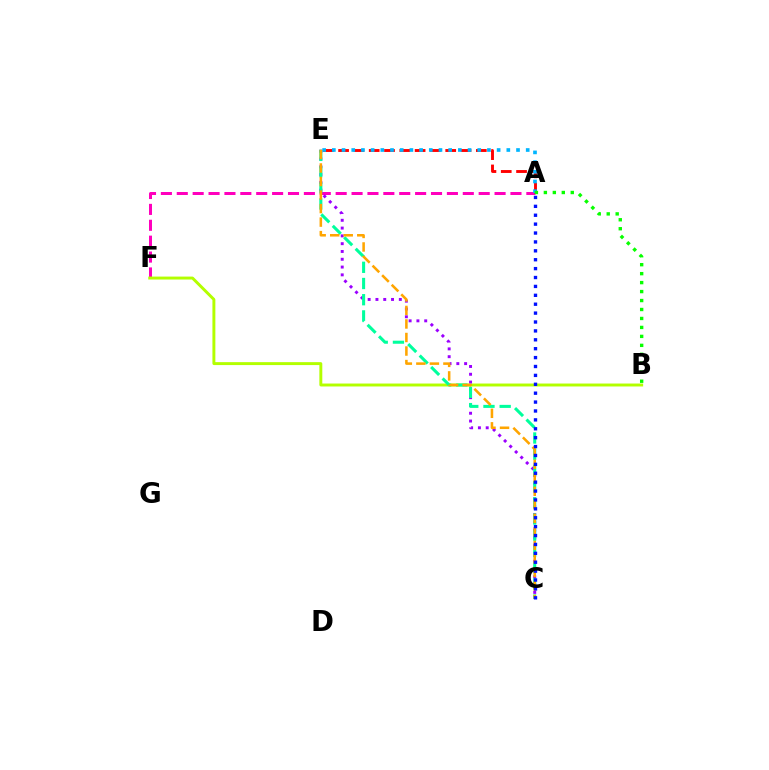{('A', 'F'): [{'color': '#ff00bd', 'line_style': 'dashed', 'thickness': 2.16}], ('A', 'E'): [{'color': '#ff0000', 'line_style': 'dashed', 'thickness': 2.08}, {'color': '#00b5ff', 'line_style': 'dotted', 'thickness': 2.63}], ('B', 'F'): [{'color': '#b3ff00', 'line_style': 'solid', 'thickness': 2.11}], ('C', 'E'): [{'color': '#9b00ff', 'line_style': 'dotted', 'thickness': 2.12}, {'color': '#00ff9d', 'line_style': 'dashed', 'thickness': 2.2}, {'color': '#ffa500', 'line_style': 'dashed', 'thickness': 1.84}], ('A', 'B'): [{'color': '#08ff00', 'line_style': 'dotted', 'thickness': 2.44}], ('A', 'C'): [{'color': '#0010ff', 'line_style': 'dotted', 'thickness': 2.42}]}